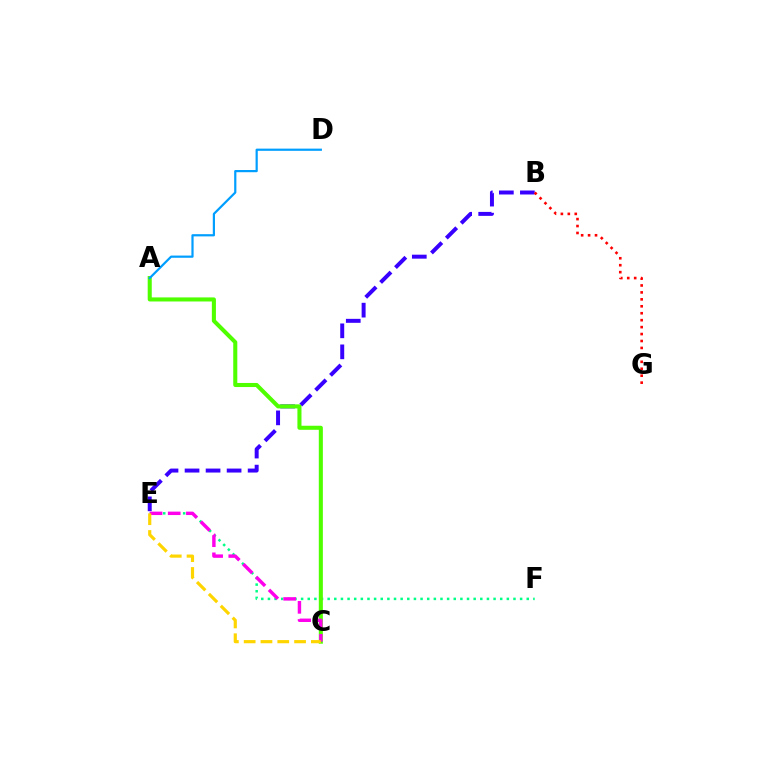{('B', 'E'): [{'color': '#3700ff', 'line_style': 'dashed', 'thickness': 2.86}], ('E', 'F'): [{'color': '#00ff86', 'line_style': 'dotted', 'thickness': 1.8}], ('B', 'G'): [{'color': '#ff0000', 'line_style': 'dotted', 'thickness': 1.89}], ('A', 'C'): [{'color': '#4fff00', 'line_style': 'solid', 'thickness': 2.93}], ('A', 'D'): [{'color': '#009eff', 'line_style': 'solid', 'thickness': 1.59}], ('C', 'E'): [{'color': '#ff00ed', 'line_style': 'dashed', 'thickness': 2.47}, {'color': '#ffd500', 'line_style': 'dashed', 'thickness': 2.28}]}